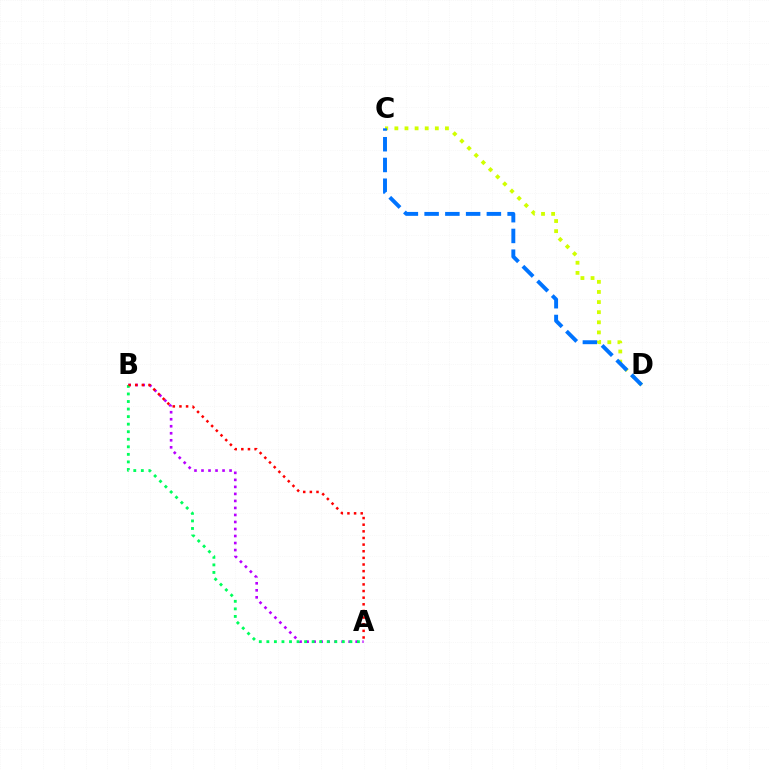{('C', 'D'): [{'color': '#d1ff00', 'line_style': 'dotted', 'thickness': 2.75}, {'color': '#0074ff', 'line_style': 'dashed', 'thickness': 2.82}], ('A', 'B'): [{'color': '#b900ff', 'line_style': 'dotted', 'thickness': 1.91}, {'color': '#00ff5c', 'line_style': 'dotted', 'thickness': 2.05}, {'color': '#ff0000', 'line_style': 'dotted', 'thickness': 1.8}]}